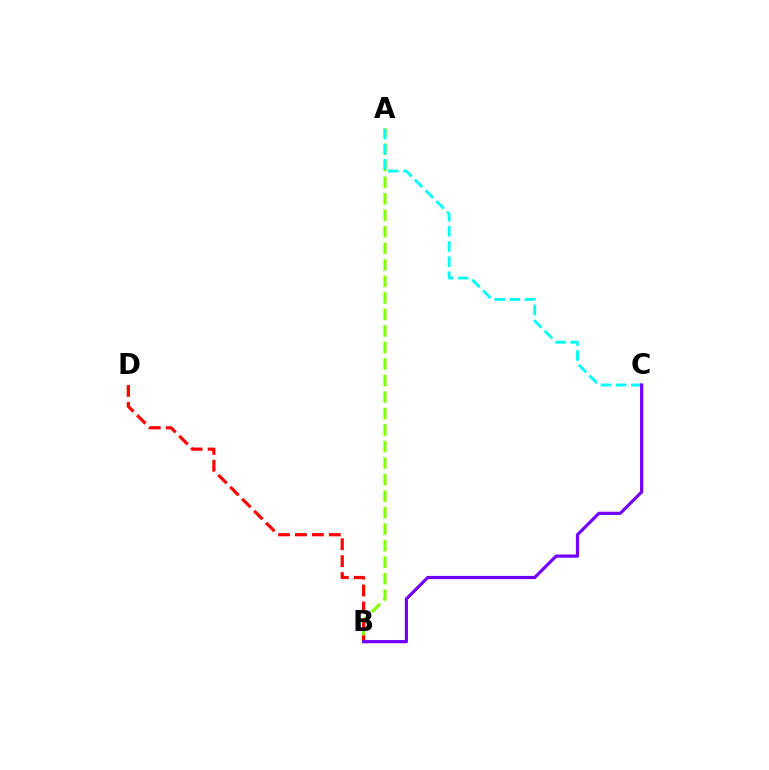{('A', 'B'): [{'color': '#84ff00', 'line_style': 'dashed', 'thickness': 2.24}], ('A', 'C'): [{'color': '#00fff6', 'line_style': 'dashed', 'thickness': 2.06}], ('B', 'D'): [{'color': '#ff0000', 'line_style': 'dashed', 'thickness': 2.3}], ('B', 'C'): [{'color': '#7200ff', 'line_style': 'solid', 'thickness': 2.3}]}